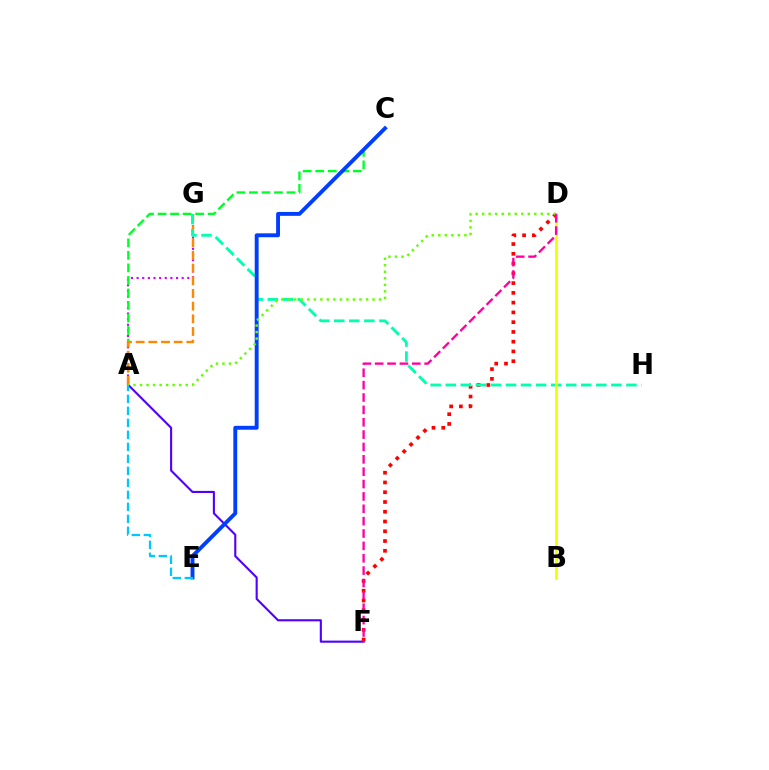{('A', 'F'): [{'color': '#4f00ff', 'line_style': 'solid', 'thickness': 1.51}], ('A', 'G'): [{'color': '#d600ff', 'line_style': 'dotted', 'thickness': 1.53}, {'color': '#ff8800', 'line_style': 'dashed', 'thickness': 1.72}], ('D', 'F'): [{'color': '#ff0000', 'line_style': 'dotted', 'thickness': 2.65}, {'color': '#ff00a0', 'line_style': 'dashed', 'thickness': 1.68}], ('A', 'C'): [{'color': '#00ff27', 'line_style': 'dashed', 'thickness': 1.7}], ('G', 'H'): [{'color': '#00ffaf', 'line_style': 'dashed', 'thickness': 2.05}], ('B', 'D'): [{'color': '#eeff00', 'line_style': 'solid', 'thickness': 1.91}], ('C', 'E'): [{'color': '#003fff', 'line_style': 'solid', 'thickness': 2.8}], ('A', 'D'): [{'color': '#66ff00', 'line_style': 'dotted', 'thickness': 1.77}], ('A', 'E'): [{'color': '#00c7ff', 'line_style': 'dashed', 'thickness': 1.63}]}